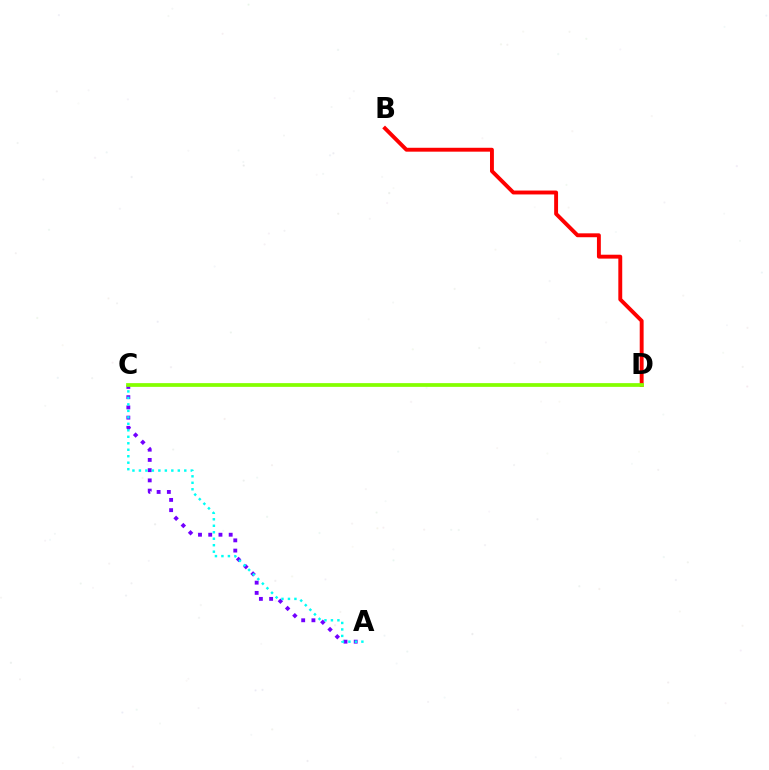{('A', 'C'): [{'color': '#7200ff', 'line_style': 'dotted', 'thickness': 2.78}, {'color': '#00fff6', 'line_style': 'dotted', 'thickness': 1.76}], ('B', 'D'): [{'color': '#ff0000', 'line_style': 'solid', 'thickness': 2.8}], ('C', 'D'): [{'color': '#84ff00', 'line_style': 'solid', 'thickness': 2.69}]}